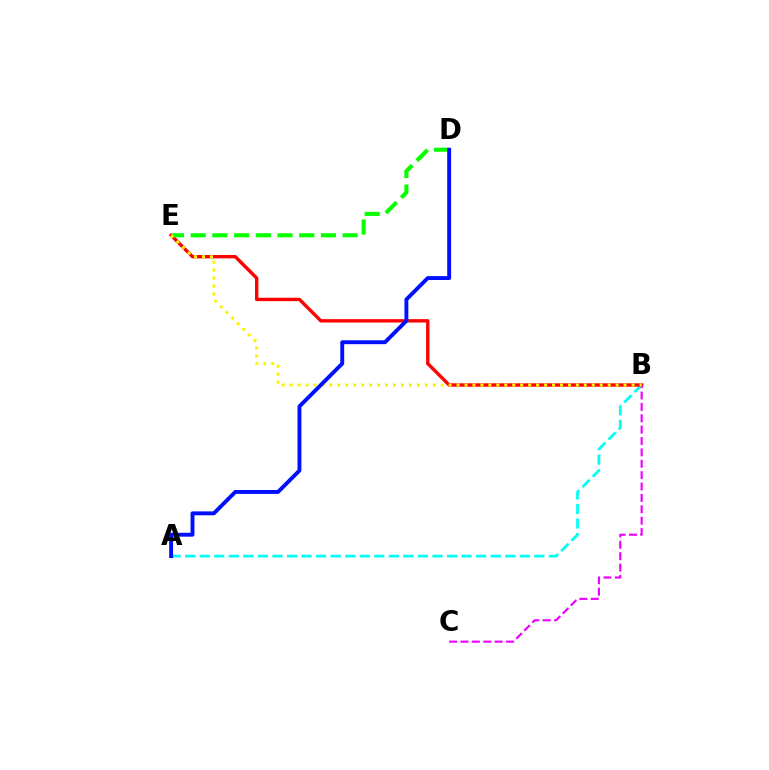{('A', 'B'): [{'color': '#00fff6', 'line_style': 'dashed', 'thickness': 1.98}], ('B', 'E'): [{'color': '#ff0000', 'line_style': 'solid', 'thickness': 2.44}, {'color': '#fcf500', 'line_style': 'dotted', 'thickness': 2.16}], ('B', 'C'): [{'color': '#ee00ff', 'line_style': 'dashed', 'thickness': 1.55}], ('D', 'E'): [{'color': '#08ff00', 'line_style': 'dashed', 'thickness': 2.95}], ('A', 'D'): [{'color': '#0010ff', 'line_style': 'solid', 'thickness': 2.81}]}